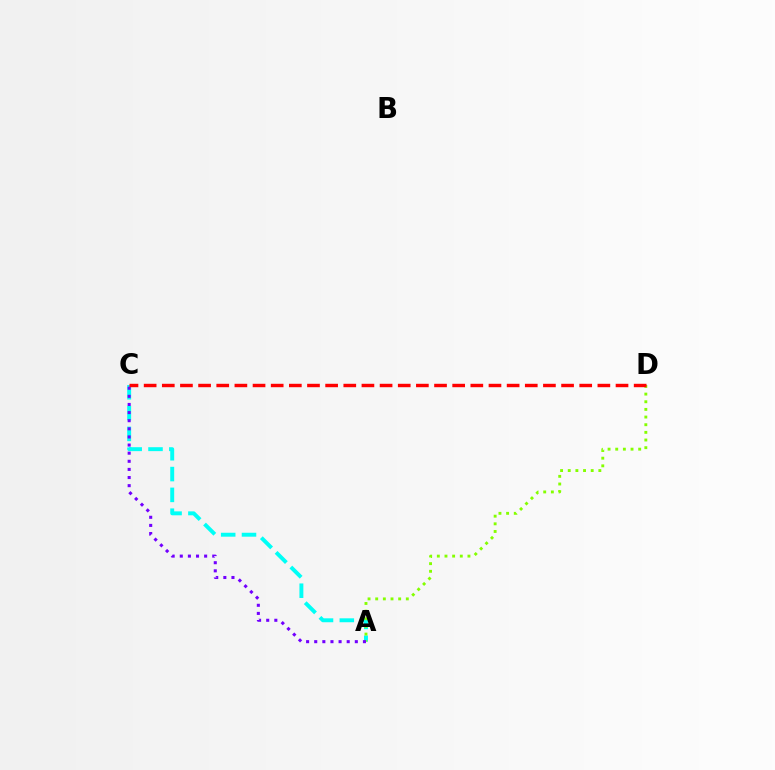{('A', 'C'): [{'color': '#00fff6', 'line_style': 'dashed', 'thickness': 2.83}, {'color': '#7200ff', 'line_style': 'dotted', 'thickness': 2.21}], ('A', 'D'): [{'color': '#84ff00', 'line_style': 'dotted', 'thickness': 2.08}], ('C', 'D'): [{'color': '#ff0000', 'line_style': 'dashed', 'thickness': 2.47}]}